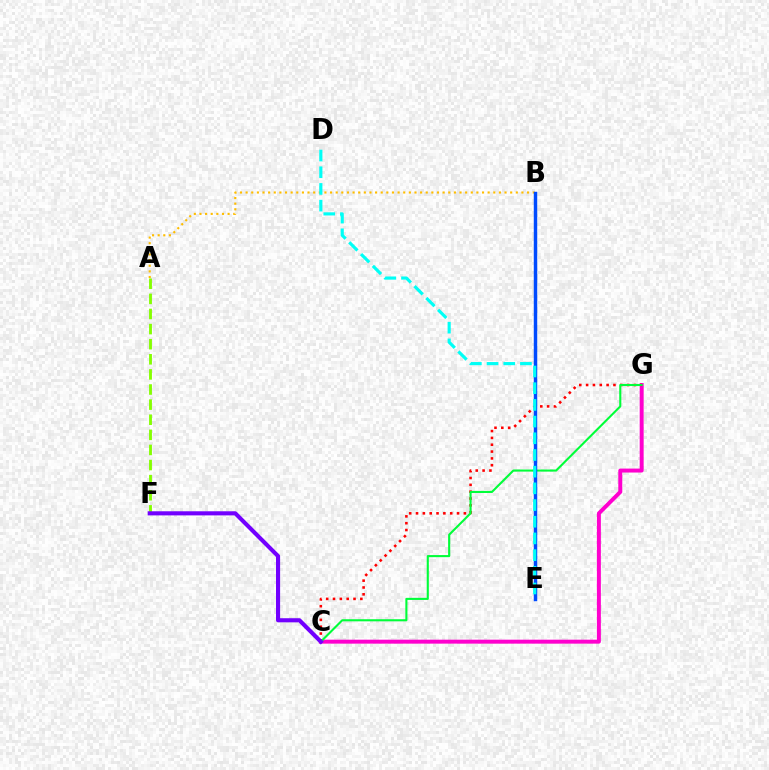{('A', 'B'): [{'color': '#ffbd00', 'line_style': 'dotted', 'thickness': 1.53}], ('C', 'G'): [{'color': '#ff00cf', 'line_style': 'solid', 'thickness': 2.85}, {'color': '#ff0000', 'line_style': 'dotted', 'thickness': 1.86}, {'color': '#00ff39', 'line_style': 'solid', 'thickness': 1.51}], ('A', 'F'): [{'color': '#84ff00', 'line_style': 'dashed', 'thickness': 2.05}], ('B', 'E'): [{'color': '#004bff', 'line_style': 'solid', 'thickness': 2.49}], ('C', 'F'): [{'color': '#7200ff', 'line_style': 'solid', 'thickness': 2.96}], ('D', 'E'): [{'color': '#00fff6', 'line_style': 'dashed', 'thickness': 2.27}]}